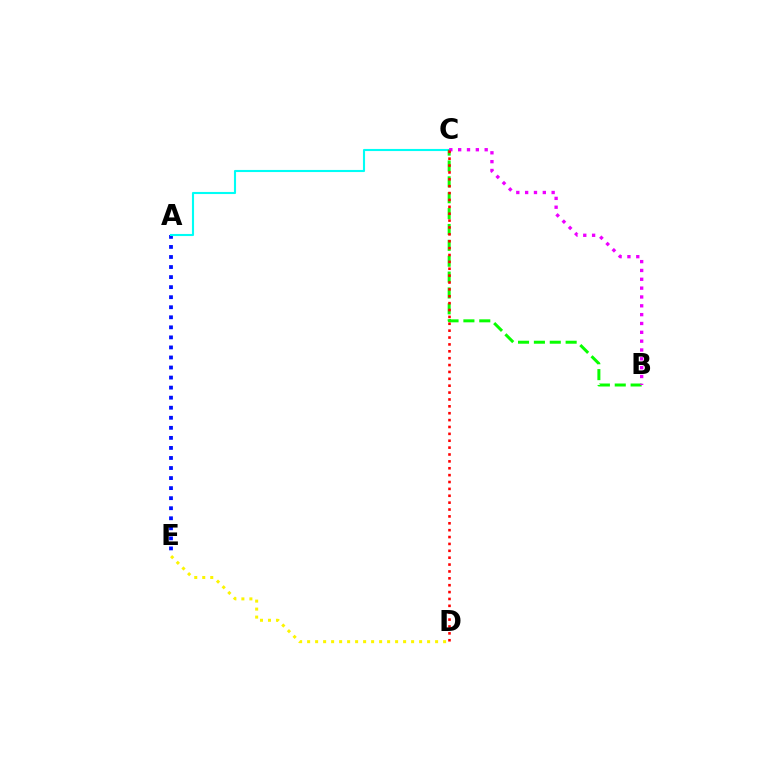{('A', 'E'): [{'color': '#0010ff', 'line_style': 'dotted', 'thickness': 2.73}], ('A', 'C'): [{'color': '#00fff6', 'line_style': 'solid', 'thickness': 1.52}], ('D', 'E'): [{'color': '#fcf500', 'line_style': 'dotted', 'thickness': 2.17}], ('B', 'C'): [{'color': '#08ff00', 'line_style': 'dashed', 'thickness': 2.16}, {'color': '#ee00ff', 'line_style': 'dotted', 'thickness': 2.4}], ('C', 'D'): [{'color': '#ff0000', 'line_style': 'dotted', 'thickness': 1.87}]}